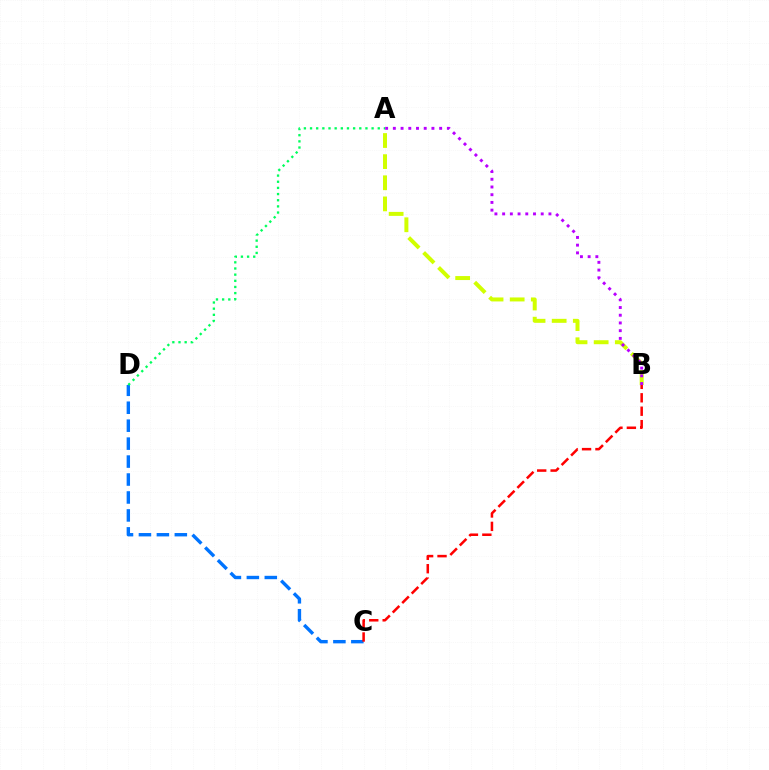{('C', 'D'): [{'color': '#0074ff', 'line_style': 'dashed', 'thickness': 2.44}], ('A', 'B'): [{'color': '#d1ff00', 'line_style': 'dashed', 'thickness': 2.87}, {'color': '#b900ff', 'line_style': 'dotted', 'thickness': 2.1}], ('B', 'C'): [{'color': '#ff0000', 'line_style': 'dashed', 'thickness': 1.82}], ('A', 'D'): [{'color': '#00ff5c', 'line_style': 'dotted', 'thickness': 1.67}]}